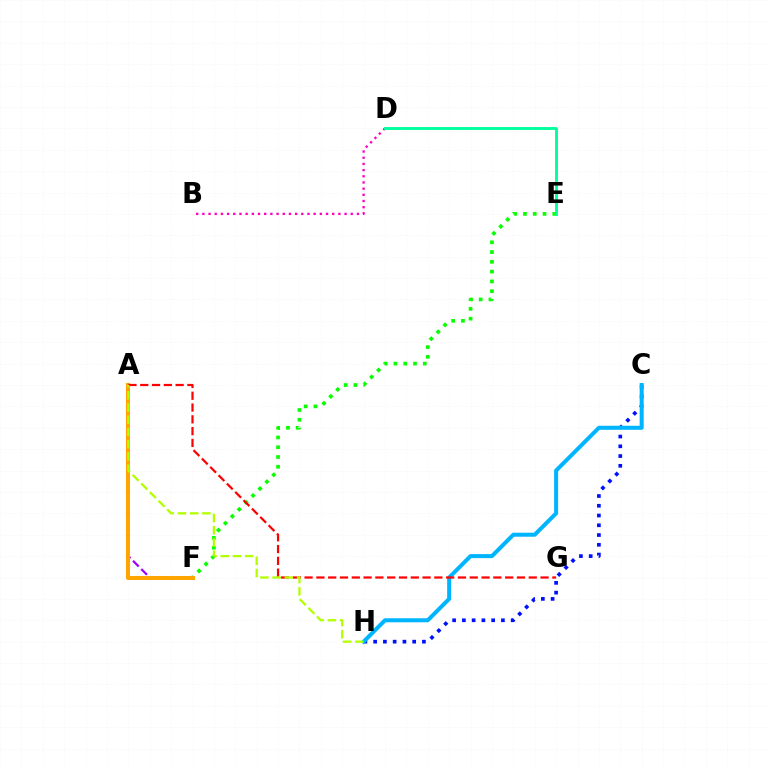{('A', 'F'): [{'color': '#9b00ff', 'line_style': 'dashed', 'thickness': 1.58}, {'color': '#ffa500', 'line_style': 'solid', 'thickness': 2.89}], ('C', 'H'): [{'color': '#0010ff', 'line_style': 'dotted', 'thickness': 2.65}, {'color': '#00b5ff', 'line_style': 'solid', 'thickness': 2.9}], ('E', 'F'): [{'color': '#08ff00', 'line_style': 'dotted', 'thickness': 2.66}], ('B', 'D'): [{'color': '#ff00bd', 'line_style': 'dotted', 'thickness': 1.68}], ('D', 'E'): [{'color': '#00ff9d', 'line_style': 'solid', 'thickness': 2.09}], ('A', 'G'): [{'color': '#ff0000', 'line_style': 'dashed', 'thickness': 1.6}], ('A', 'H'): [{'color': '#b3ff00', 'line_style': 'dashed', 'thickness': 1.66}]}